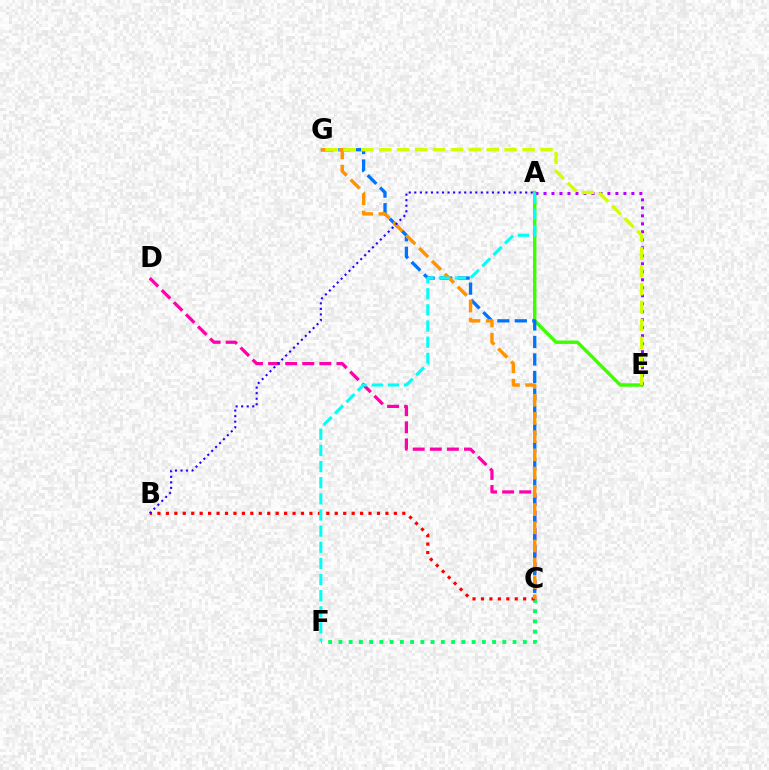{('A', 'E'): [{'color': '#3dff00', 'line_style': 'solid', 'thickness': 2.46}, {'color': '#b900ff', 'line_style': 'dotted', 'thickness': 2.17}], ('C', 'D'): [{'color': '#ff00ac', 'line_style': 'dashed', 'thickness': 2.32}], ('C', 'F'): [{'color': '#00ff5c', 'line_style': 'dotted', 'thickness': 2.78}], ('B', 'C'): [{'color': '#ff0000', 'line_style': 'dotted', 'thickness': 2.29}], ('C', 'G'): [{'color': '#0074ff', 'line_style': 'dashed', 'thickness': 2.38}, {'color': '#ff9400', 'line_style': 'dashed', 'thickness': 2.48}], ('A', 'B'): [{'color': '#2500ff', 'line_style': 'dotted', 'thickness': 1.51}], ('A', 'F'): [{'color': '#00fff6', 'line_style': 'dashed', 'thickness': 2.19}], ('E', 'G'): [{'color': '#d1ff00', 'line_style': 'dashed', 'thickness': 2.43}]}